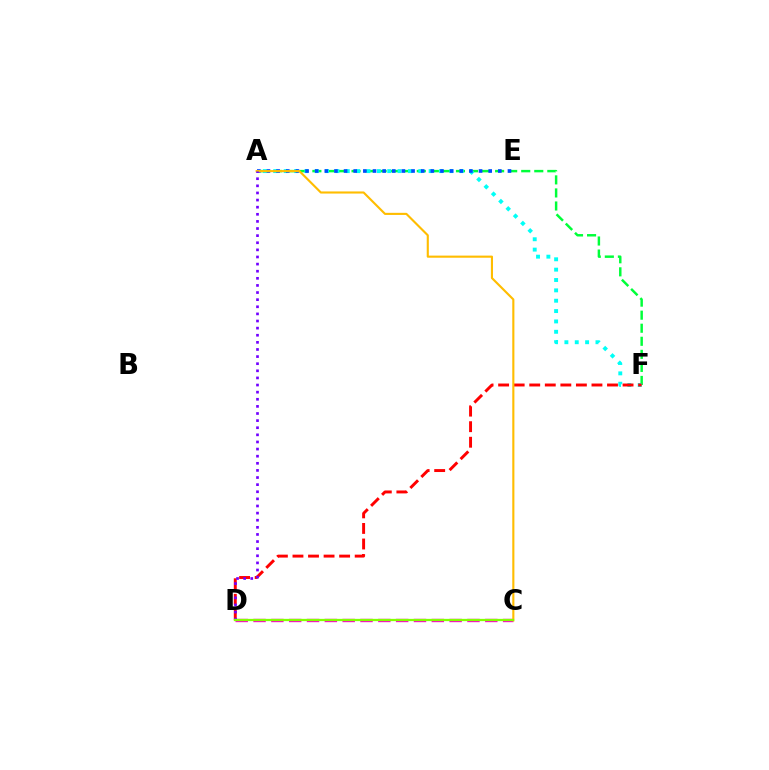{('A', 'F'): [{'color': '#00ff39', 'line_style': 'dashed', 'thickness': 1.77}, {'color': '#00fff6', 'line_style': 'dotted', 'thickness': 2.81}], ('C', 'D'): [{'color': '#ff00cf', 'line_style': 'dashed', 'thickness': 2.42}, {'color': '#84ff00', 'line_style': 'solid', 'thickness': 1.64}], ('A', 'E'): [{'color': '#004bff', 'line_style': 'dotted', 'thickness': 2.62}], ('D', 'F'): [{'color': '#ff0000', 'line_style': 'dashed', 'thickness': 2.11}], ('A', 'C'): [{'color': '#ffbd00', 'line_style': 'solid', 'thickness': 1.53}], ('A', 'D'): [{'color': '#7200ff', 'line_style': 'dotted', 'thickness': 1.93}]}